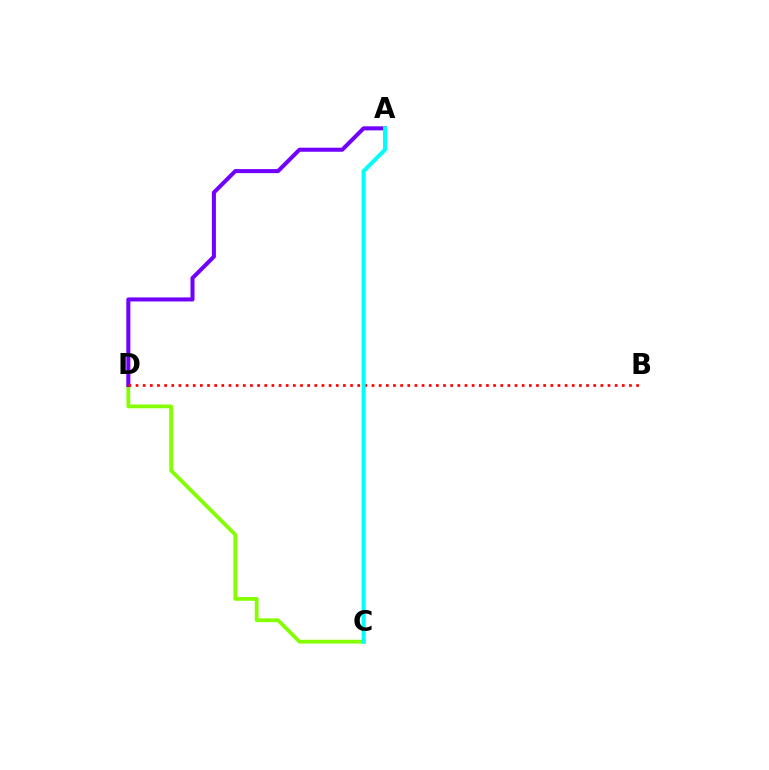{('C', 'D'): [{'color': '#84ff00', 'line_style': 'solid', 'thickness': 2.72}], ('A', 'D'): [{'color': '#7200ff', 'line_style': 'solid', 'thickness': 2.91}], ('B', 'D'): [{'color': '#ff0000', 'line_style': 'dotted', 'thickness': 1.94}], ('A', 'C'): [{'color': '#00fff6', 'line_style': 'solid', 'thickness': 2.9}]}